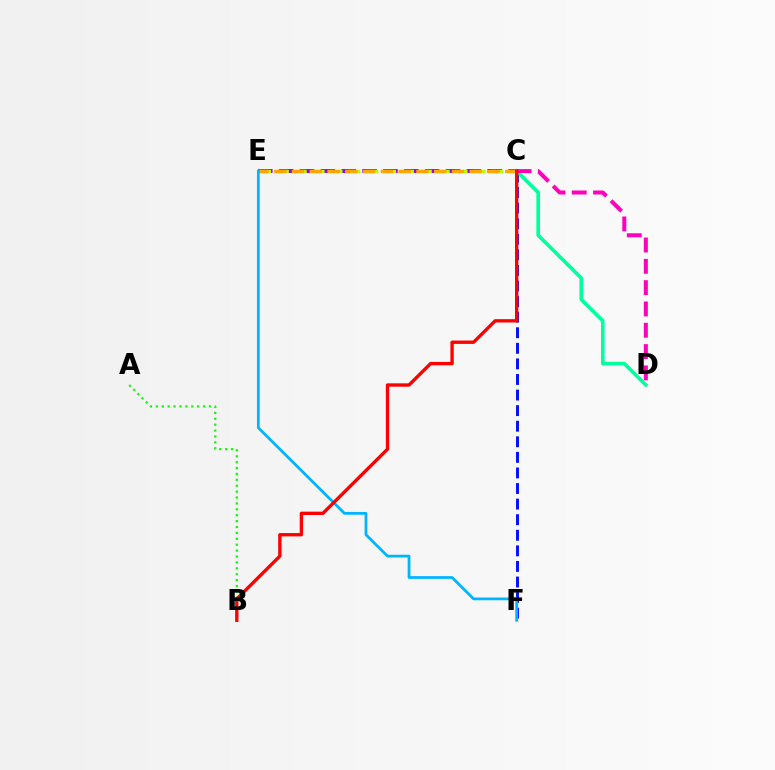{('C', 'F'): [{'color': '#0010ff', 'line_style': 'dashed', 'thickness': 2.12}], ('C', 'E'): [{'color': '#9b00ff', 'line_style': 'dashed', 'thickness': 2.83}, {'color': '#b3ff00', 'line_style': 'dashed', 'thickness': 2.43}, {'color': '#ffa500', 'line_style': 'dashed', 'thickness': 2.41}], ('C', 'D'): [{'color': '#00ff9d', 'line_style': 'solid', 'thickness': 2.62}, {'color': '#ff00bd', 'line_style': 'dashed', 'thickness': 2.9}], ('A', 'B'): [{'color': '#08ff00', 'line_style': 'dotted', 'thickness': 1.6}], ('E', 'F'): [{'color': '#00b5ff', 'line_style': 'solid', 'thickness': 1.98}], ('B', 'C'): [{'color': '#ff0000', 'line_style': 'solid', 'thickness': 2.41}]}